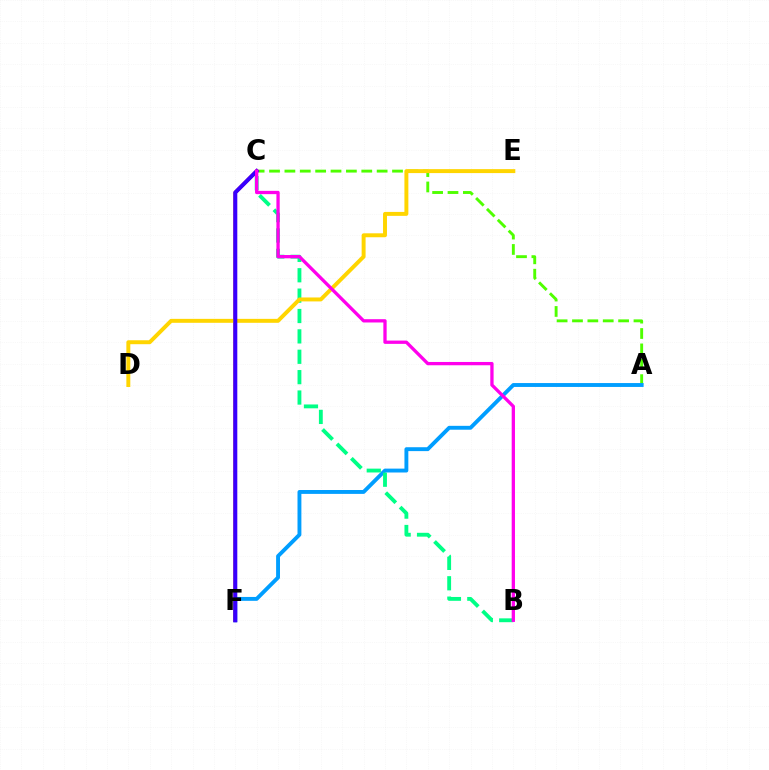{('A', 'C'): [{'color': '#4fff00', 'line_style': 'dashed', 'thickness': 2.09}], ('A', 'F'): [{'color': '#009eff', 'line_style': 'solid', 'thickness': 2.8}], ('B', 'C'): [{'color': '#00ff86', 'line_style': 'dashed', 'thickness': 2.77}, {'color': '#ff00ed', 'line_style': 'solid', 'thickness': 2.37}], ('C', 'F'): [{'color': '#ff0000', 'line_style': 'solid', 'thickness': 2.53}, {'color': '#3700ff', 'line_style': 'solid', 'thickness': 2.88}], ('D', 'E'): [{'color': '#ffd500', 'line_style': 'solid', 'thickness': 2.84}]}